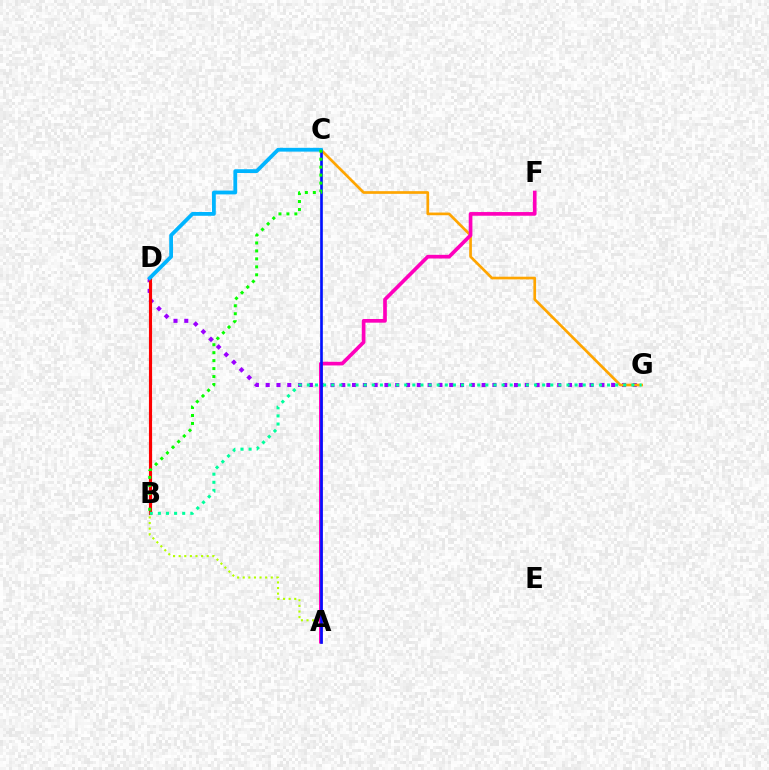{('A', 'B'): [{'color': '#b3ff00', 'line_style': 'dotted', 'thickness': 1.52}], ('D', 'G'): [{'color': '#9b00ff', 'line_style': 'dotted', 'thickness': 2.93}], ('C', 'G'): [{'color': '#ffa500', 'line_style': 'solid', 'thickness': 1.94}], ('A', 'F'): [{'color': '#ff00bd', 'line_style': 'solid', 'thickness': 2.64}], ('B', 'D'): [{'color': '#ff0000', 'line_style': 'solid', 'thickness': 2.25}], ('A', 'C'): [{'color': '#0010ff', 'line_style': 'solid', 'thickness': 1.91}], ('B', 'G'): [{'color': '#00ff9d', 'line_style': 'dotted', 'thickness': 2.2}], ('C', 'D'): [{'color': '#00b5ff', 'line_style': 'solid', 'thickness': 2.73}], ('B', 'C'): [{'color': '#08ff00', 'line_style': 'dotted', 'thickness': 2.16}]}